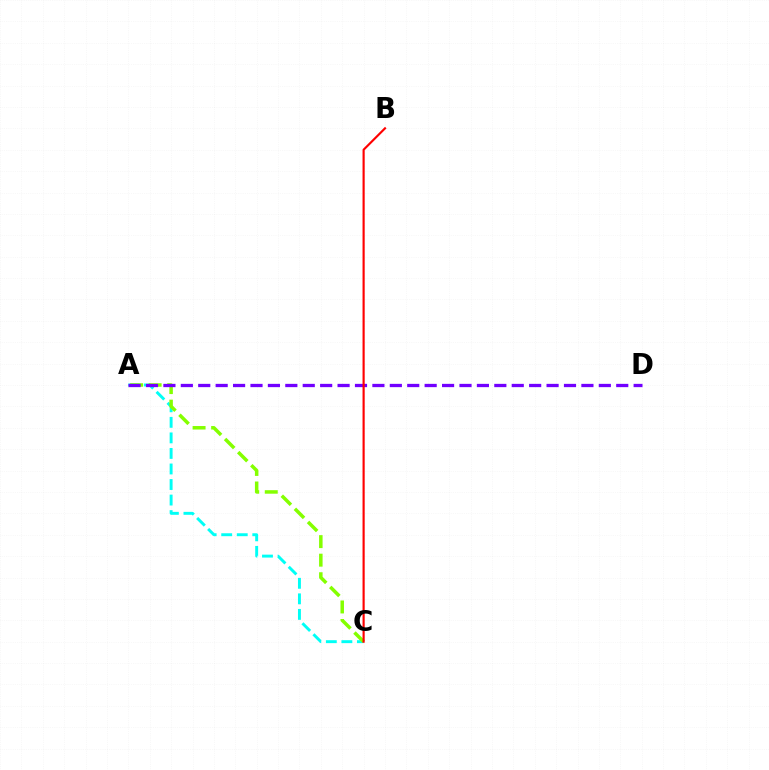{('A', 'C'): [{'color': '#00fff6', 'line_style': 'dashed', 'thickness': 2.11}, {'color': '#84ff00', 'line_style': 'dashed', 'thickness': 2.52}], ('A', 'D'): [{'color': '#7200ff', 'line_style': 'dashed', 'thickness': 2.37}], ('B', 'C'): [{'color': '#ff0000', 'line_style': 'solid', 'thickness': 1.55}]}